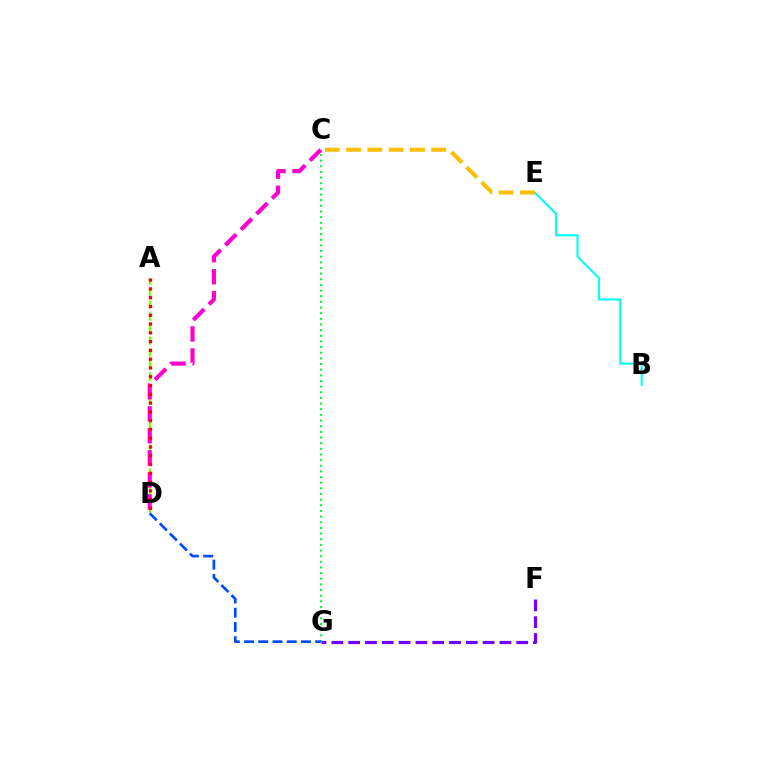{('A', 'D'): [{'color': '#84ff00', 'line_style': 'dashed', 'thickness': 1.63}, {'color': '#ff0000', 'line_style': 'dotted', 'thickness': 2.39}], ('C', 'G'): [{'color': '#00ff39', 'line_style': 'dotted', 'thickness': 1.54}], ('F', 'G'): [{'color': '#7200ff', 'line_style': 'dashed', 'thickness': 2.28}], ('D', 'G'): [{'color': '#004bff', 'line_style': 'dashed', 'thickness': 1.93}], ('B', 'E'): [{'color': '#00fff6', 'line_style': 'solid', 'thickness': 1.52}], ('C', 'D'): [{'color': '#ff00cf', 'line_style': 'dashed', 'thickness': 2.99}], ('C', 'E'): [{'color': '#ffbd00', 'line_style': 'dashed', 'thickness': 2.89}]}